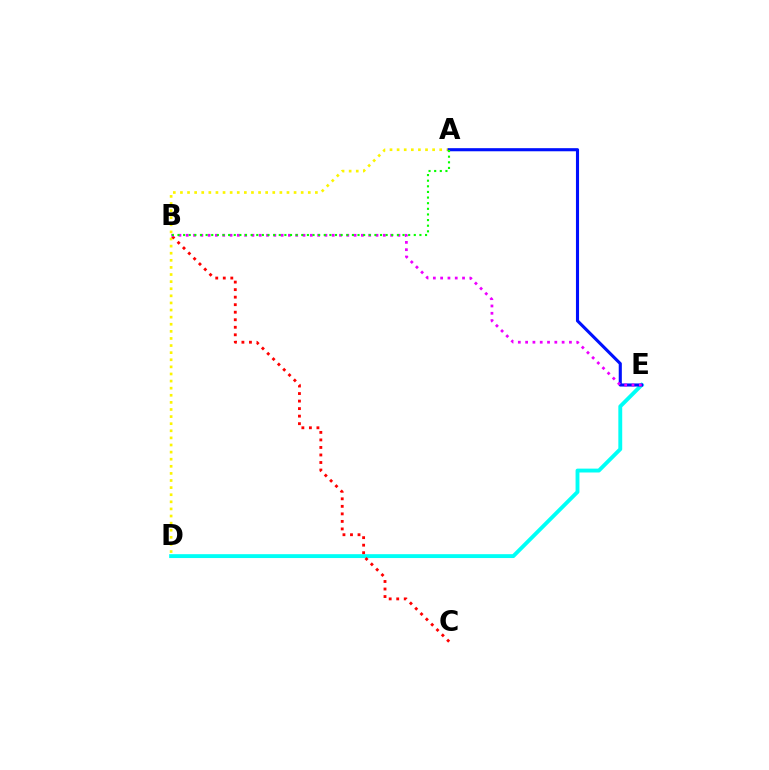{('D', 'E'): [{'color': '#00fff6', 'line_style': 'solid', 'thickness': 2.79}], ('A', 'D'): [{'color': '#fcf500', 'line_style': 'dotted', 'thickness': 1.93}], ('A', 'E'): [{'color': '#0010ff', 'line_style': 'solid', 'thickness': 2.24}], ('B', 'C'): [{'color': '#ff0000', 'line_style': 'dotted', 'thickness': 2.05}], ('B', 'E'): [{'color': '#ee00ff', 'line_style': 'dotted', 'thickness': 1.98}], ('A', 'B'): [{'color': '#08ff00', 'line_style': 'dotted', 'thickness': 1.53}]}